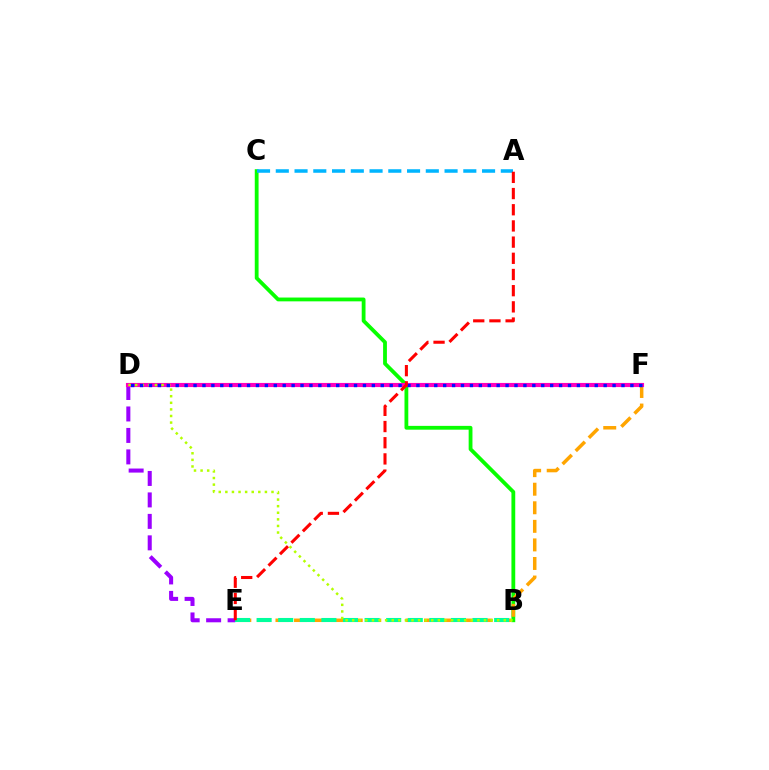{('B', 'C'): [{'color': '#08ff00', 'line_style': 'solid', 'thickness': 2.74}], ('D', 'E'): [{'color': '#9b00ff', 'line_style': 'dashed', 'thickness': 2.92}], ('E', 'F'): [{'color': '#ffa500', 'line_style': 'dashed', 'thickness': 2.52}], ('B', 'E'): [{'color': '#00ff9d', 'line_style': 'dashed', 'thickness': 2.93}], ('D', 'F'): [{'color': '#ff00bd', 'line_style': 'solid', 'thickness': 2.96}, {'color': '#0010ff', 'line_style': 'dotted', 'thickness': 2.42}], ('B', 'D'): [{'color': '#b3ff00', 'line_style': 'dotted', 'thickness': 1.79}], ('A', 'C'): [{'color': '#00b5ff', 'line_style': 'dashed', 'thickness': 2.55}], ('A', 'E'): [{'color': '#ff0000', 'line_style': 'dashed', 'thickness': 2.2}]}